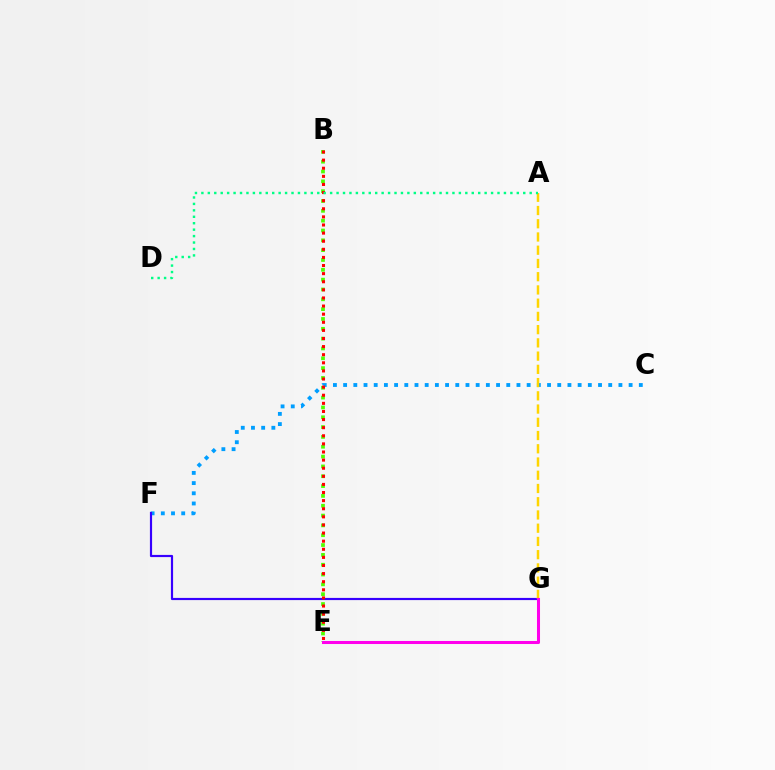{('C', 'F'): [{'color': '#009eff', 'line_style': 'dotted', 'thickness': 2.77}], ('B', 'E'): [{'color': '#4fff00', 'line_style': 'dotted', 'thickness': 2.67}, {'color': '#ff0000', 'line_style': 'dotted', 'thickness': 2.2}], ('F', 'G'): [{'color': '#3700ff', 'line_style': 'solid', 'thickness': 1.57}], ('A', 'G'): [{'color': '#ffd500', 'line_style': 'dashed', 'thickness': 1.8}], ('E', 'G'): [{'color': '#ff00ed', 'line_style': 'solid', 'thickness': 2.19}], ('A', 'D'): [{'color': '#00ff86', 'line_style': 'dotted', 'thickness': 1.75}]}